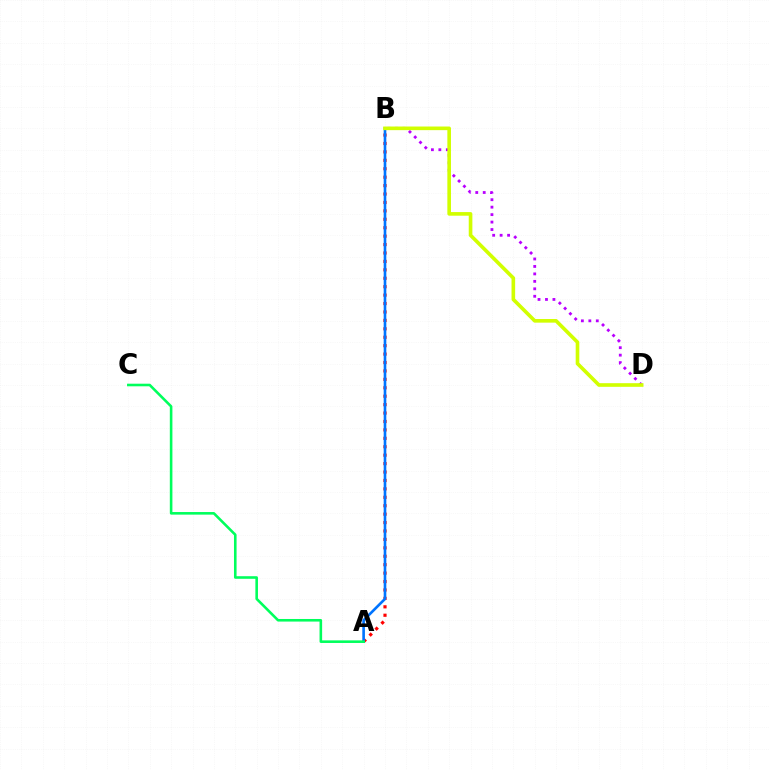{('B', 'D'): [{'color': '#b900ff', 'line_style': 'dotted', 'thickness': 2.03}, {'color': '#d1ff00', 'line_style': 'solid', 'thickness': 2.61}], ('A', 'B'): [{'color': '#ff0000', 'line_style': 'dotted', 'thickness': 2.29}, {'color': '#0074ff', 'line_style': 'solid', 'thickness': 1.9}], ('A', 'C'): [{'color': '#00ff5c', 'line_style': 'solid', 'thickness': 1.87}]}